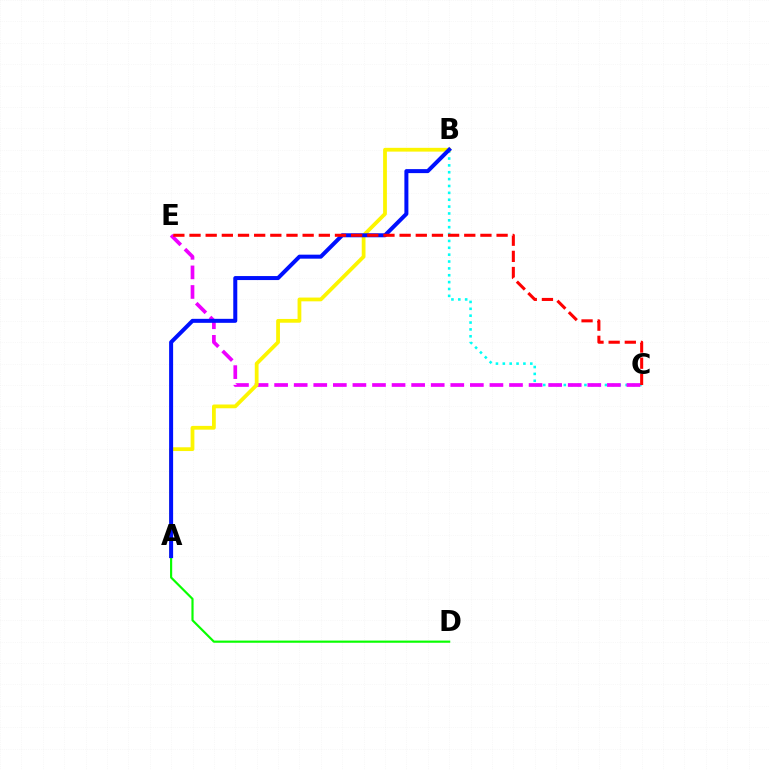{('B', 'C'): [{'color': '#00fff6', 'line_style': 'dotted', 'thickness': 1.87}], ('C', 'E'): [{'color': '#ee00ff', 'line_style': 'dashed', 'thickness': 2.66}, {'color': '#ff0000', 'line_style': 'dashed', 'thickness': 2.2}], ('A', 'B'): [{'color': '#fcf500', 'line_style': 'solid', 'thickness': 2.72}, {'color': '#0010ff', 'line_style': 'solid', 'thickness': 2.88}], ('A', 'D'): [{'color': '#08ff00', 'line_style': 'solid', 'thickness': 1.56}]}